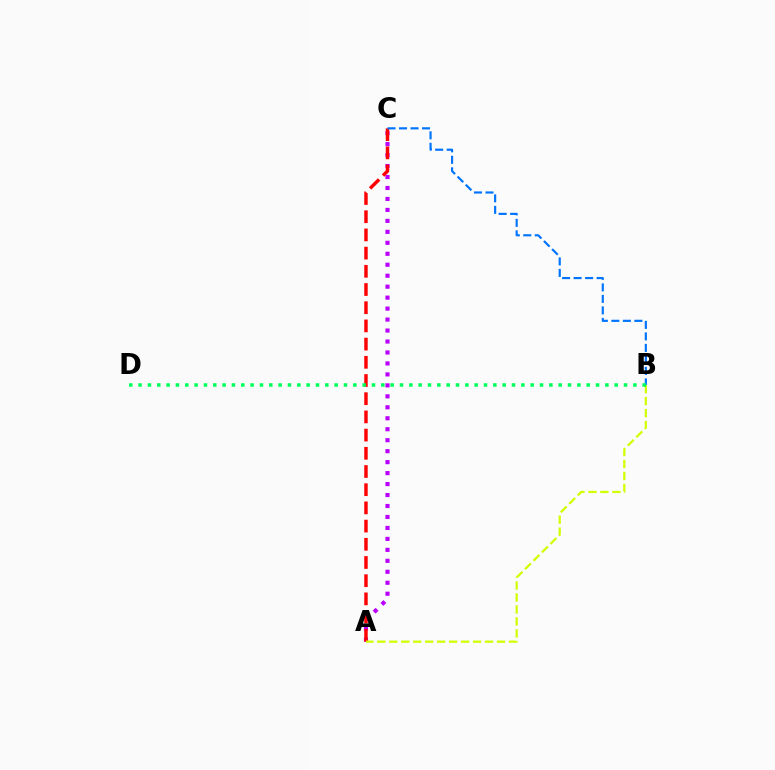{('A', 'C'): [{'color': '#b900ff', 'line_style': 'dotted', 'thickness': 2.98}, {'color': '#ff0000', 'line_style': 'dashed', 'thickness': 2.47}], ('B', 'C'): [{'color': '#0074ff', 'line_style': 'dashed', 'thickness': 1.56}], ('A', 'B'): [{'color': '#d1ff00', 'line_style': 'dashed', 'thickness': 1.63}], ('B', 'D'): [{'color': '#00ff5c', 'line_style': 'dotted', 'thickness': 2.54}]}